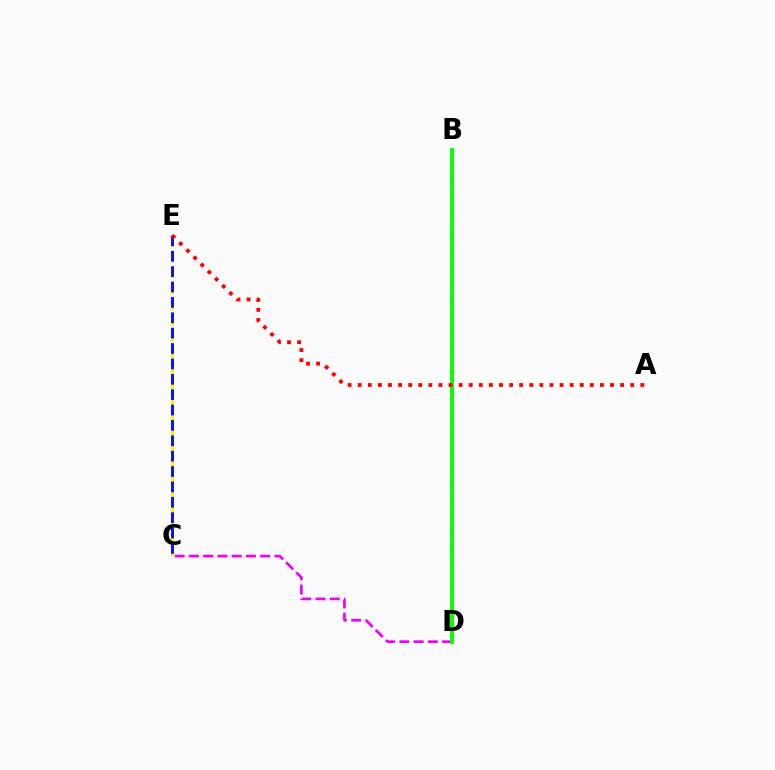{('C', 'E'): [{'color': '#fcf500', 'line_style': 'dashed', 'thickness': 2.16}, {'color': '#0010ff', 'line_style': 'dashed', 'thickness': 2.09}], ('C', 'D'): [{'color': '#ee00ff', 'line_style': 'dashed', 'thickness': 1.94}], ('B', 'D'): [{'color': '#00fff6', 'line_style': 'dashed', 'thickness': 2.08}, {'color': '#08ff00', 'line_style': 'solid', 'thickness': 2.82}], ('A', 'E'): [{'color': '#ff0000', 'line_style': 'dotted', 'thickness': 2.74}]}